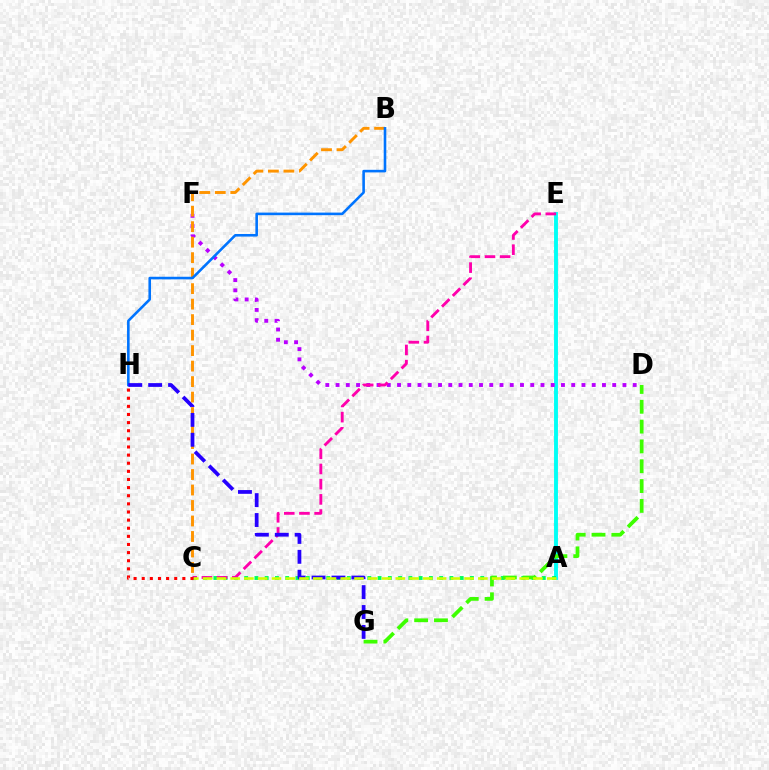{('A', 'E'): [{'color': '#00fff6', 'line_style': 'solid', 'thickness': 2.8}], ('D', 'F'): [{'color': '#b900ff', 'line_style': 'dotted', 'thickness': 2.78}], ('A', 'C'): [{'color': '#00ff5c', 'line_style': 'dotted', 'thickness': 2.79}, {'color': '#d1ff00', 'line_style': 'dashed', 'thickness': 1.87}], ('B', 'C'): [{'color': '#ff9400', 'line_style': 'dashed', 'thickness': 2.1}], ('C', 'E'): [{'color': '#ff00ac', 'line_style': 'dashed', 'thickness': 2.06}], ('B', 'H'): [{'color': '#0074ff', 'line_style': 'solid', 'thickness': 1.87}], ('D', 'G'): [{'color': '#3dff00', 'line_style': 'dashed', 'thickness': 2.69}], ('G', 'H'): [{'color': '#2500ff', 'line_style': 'dashed', 'thickness': 2.7}], ('C', 'H'): [{'color': '#ff0000', 'line_style': 'dotted', 'thickness': 2.21}]}